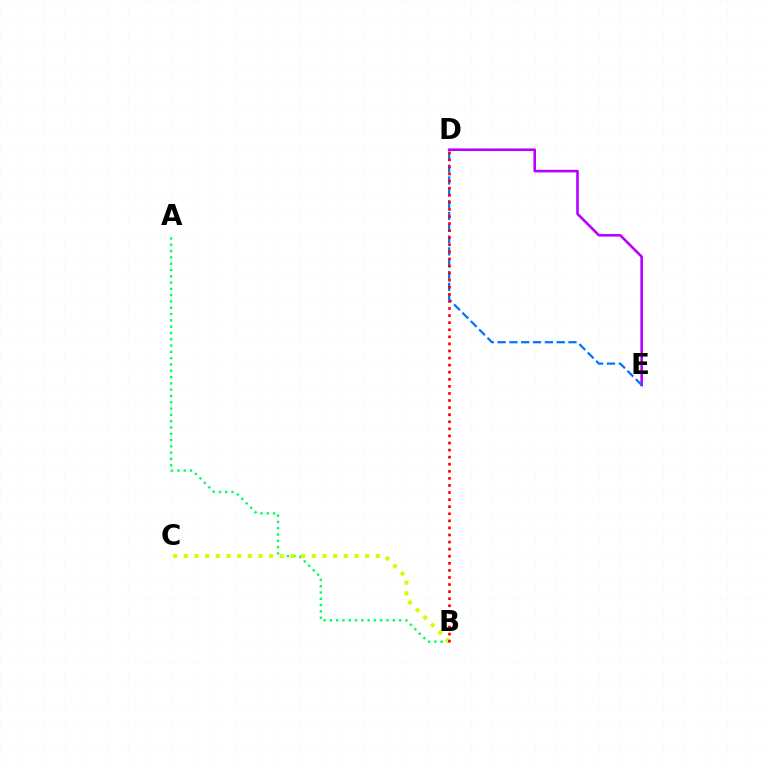{('D', 'E'): [{'color': '#b900ff', 'line_style': 'solid', 'thickness': 1.88}, {'color': '#0074ff', 'line_style': 'dashed', 'thickness': 1.61}], ('A', 'B'): [{'color': '#00ff5c', 'line_style': 'dotted', 'thickness': 1.71}], ('B', 'C'): [{'color': '#d1ff00', 'line_style': 'dotted', 'thickness': 2.9}], ('B', 'D'): [{'color': '#ff0000', 'line_style': 'dotted', 'thickness': 1.92}]}